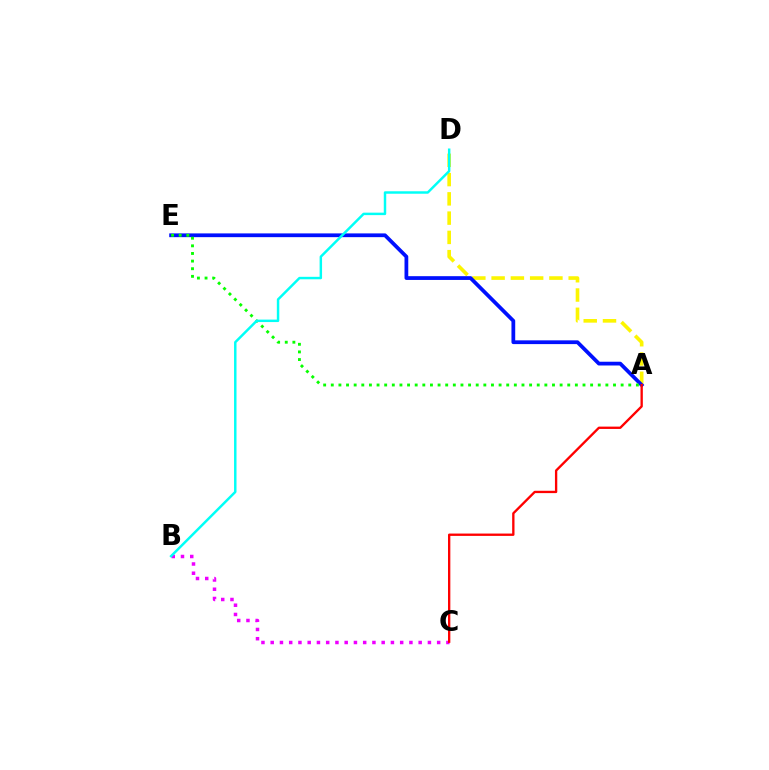{('B', 'C'): [{'color': '#ee00ff', 'line_style': 'dotted', 'thickness': 2.51}], ('A', 'D'): [{'color': '#fcf500', 'line_style': 'dashed', 'thickness': 2.62}], ('A', 'E'): [{'color': '#0010ff', 'line_style': 'solid', 'thickness': 2.71}, {'color': '#08ff00', 'line_style': 'dotted', 'thickness': 2.07}], ('B', 'D'): [{'color': '#00fff6', 'line_style': 'solid', 'thickness': 1.77}], ('A', 'C'): [{'color': '#ff0000', 'line_style': 'solid', 'thickness': 1.68}]}